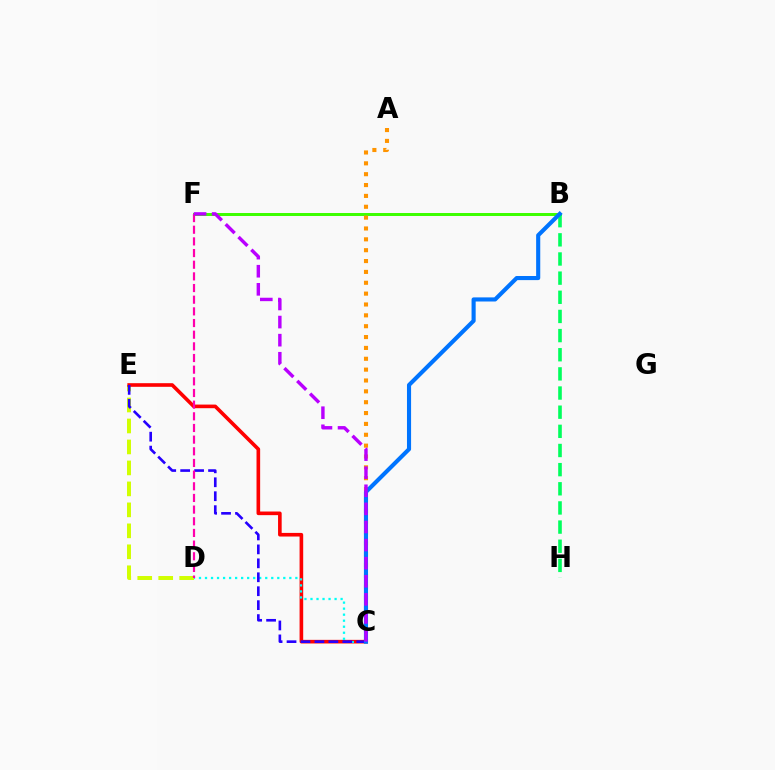{('D', 'E'): [{'color': '#d1ff00', 'line_style': 'dashed', 'thickness': 2.85}], ('C', 'E'): [{'color': '#ff0000', 'line_style': 'solid', 'thickness': 2.61}, {'color': '#2500ff', 'line_style': 'dashed', 'thickness': 1.89}], ('B', 'F'): [{'color': '#3dff00', 'line_style': 'solid', 'thickness': 2.14}], ('C', 'D'): [{'color': '#00fff6', 'line_style': 'dotted', 'thickness': 1.64}], ('A', 'C'): [{'color': '#ff9400', 'line_style': 'dotted', 'thickness': 2.95}], ('B', 'H'): [{'color': '#00ff5c', 'line_style': 'dashed', 'thickness': 2.6}], ('D', 'F'): [{'color': '#ff00ac', 'line_style': 'dashed', 'thickness': 1.58}], ('B', 'C'): [{'color': '#0074ff', 'line_style': 'solid', 'thickness': 2.96}], ('C', 'F'): [{'color': '#b900ff', 'line_style': 'dashed', 'thickness': 2.46}]}